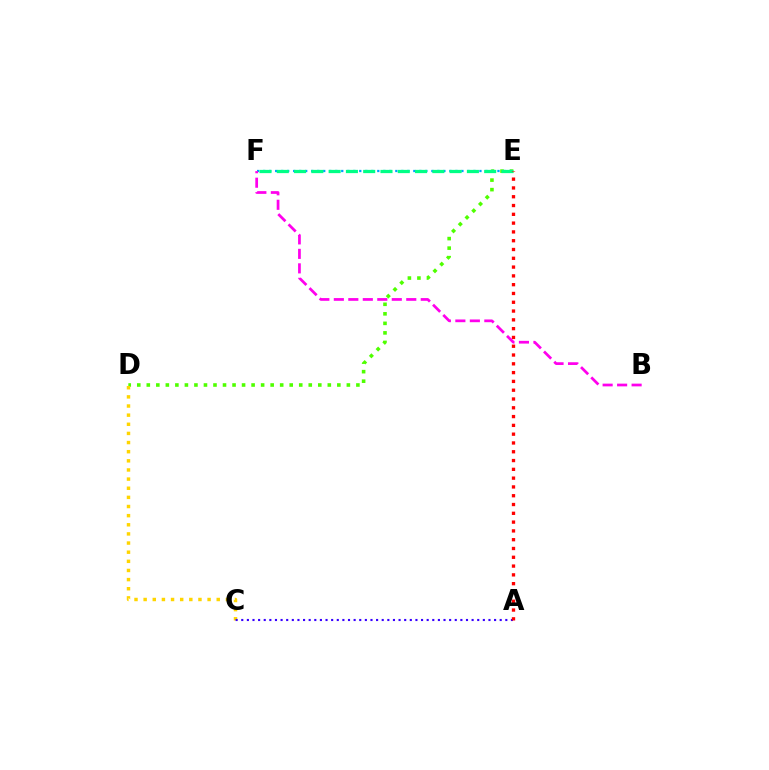{('D', 'E'): [{'color': '#4fff00', 'line_style': 'dotted', 'thickness': 2.59}], ('E', 'F'): [{'color': '#009eff', 'line_style': 'dotted', 'thickness': 1.63}, {'color': '#00ff86', 'line_style': 'dashed', 'thickness': 2.35}], ('C', 'D'): [{'color': '#ffd500', 'line_style': 'dotted', 'thickness': 2.48}], ('A', 'C'): [{'color': '#3700ff', 'line_style': 'dotted', 'thickness': 1.53}], ('B', 'F'): [{'color': '#ff00ed', 'line_style': 'dashed', 'thickness': 1.97}], ('A', 'E'): [{'color': '#ff0000', 'line_style': 'dotted', 'thickness': 2.39}]}